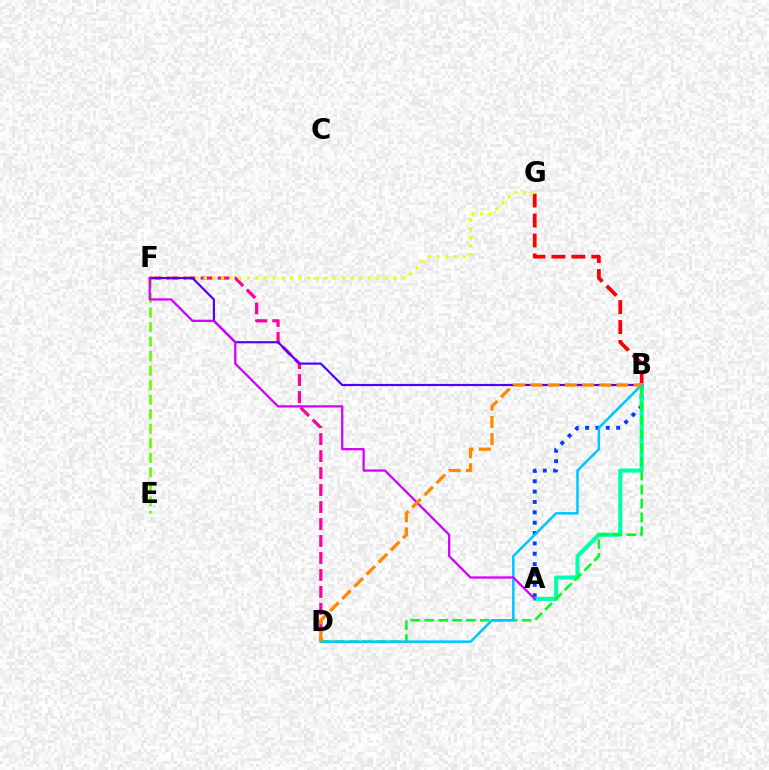{('E', 'F'): [{'color': '#66ff00', 'line_style': 'dashed', 'thickness': 1.97}], ('D', 'F'): [{'color': '#ff00a0', 'line_style': 'dashed', 'thickness': 2.31}], ('B', 'G'): [{'color': '#ff0000', 'line_style': 'dashed', 'thickness': 2.71}], ('A', 'B'): [{'color': '#003fff', 'line_style': 'dotted', 'thickness': 2.82}, {'color': '#00ffaf', 'line_style': 'solid', 'thickness': 2.93}], ('F', 'G'): [{'color': '#eeff00', 'line_style': 'dotted', 'thickness': 2.34}], ('B', 'D'): [{'color': '#00ff27', 'line_style': 'dashed', 'thickness': 1.89}, {'color': '#00c7ff', 'line_style': 'solid', 'thickness': 1.83}, {'color': '#ff8800', 'line_style': 'dashed', 'thickness': 2.34}], ('B', 'F'): [{'color': '#4f00ff', 'line_style': 'solid', 'thickness': 1.56}], ('A', 'F'): [{'color': '#d600ff', 'line_style': 'solid', 'thickness': 1.64}]}